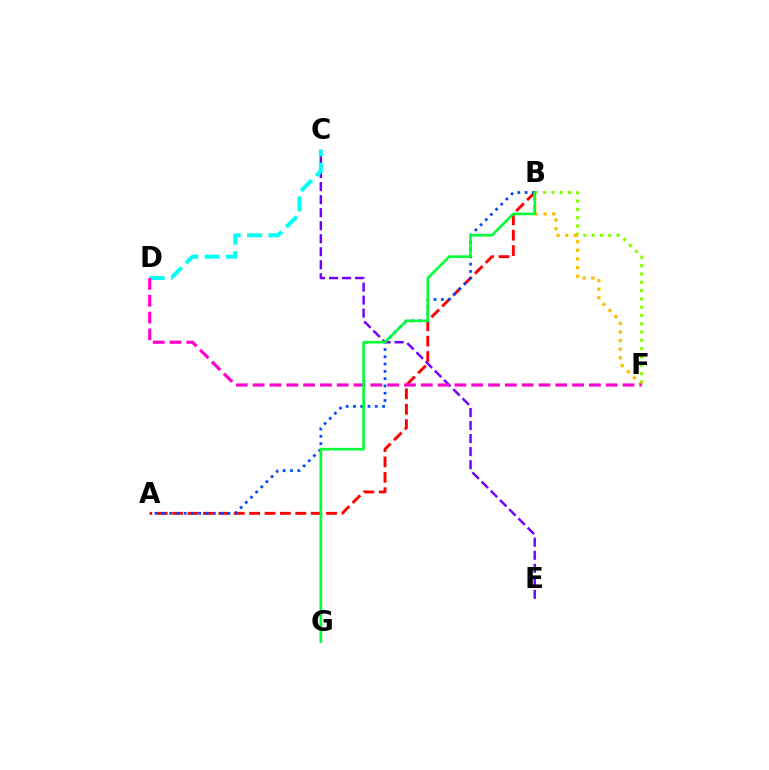{('A', 'B'): [{'color': '#ff0000', 'line_style': 'dashed', 'thickness': 2.09}, {'color': '#004bff', 'line_style': 'dotted', 'thickness': 1.98}], ('B', 'F'): [{'color': '#84ff00', 'line_style': 'dotted', 'thickness': 2.26}, {'color': '#ffbd00', 'line_style': 'dotted', 'thickness': 2.34}], ('C', 'E'): [{'color': '#7200ff', 'line_style': 'dashed', 'thickness': 1.77}], ('C', 'D'): [{'color': '#00fff6', 'line_style': 'dashed', 'thickness': 2.89}], ('D', 'F'): [{'color': '#ff00cf', 'line_style': 'dashed', 'thickness': 2.28}], ('B', 'G'): [{'color': '#00ff39', 'line_style': 'solid', 'thickness': 1.9}]}